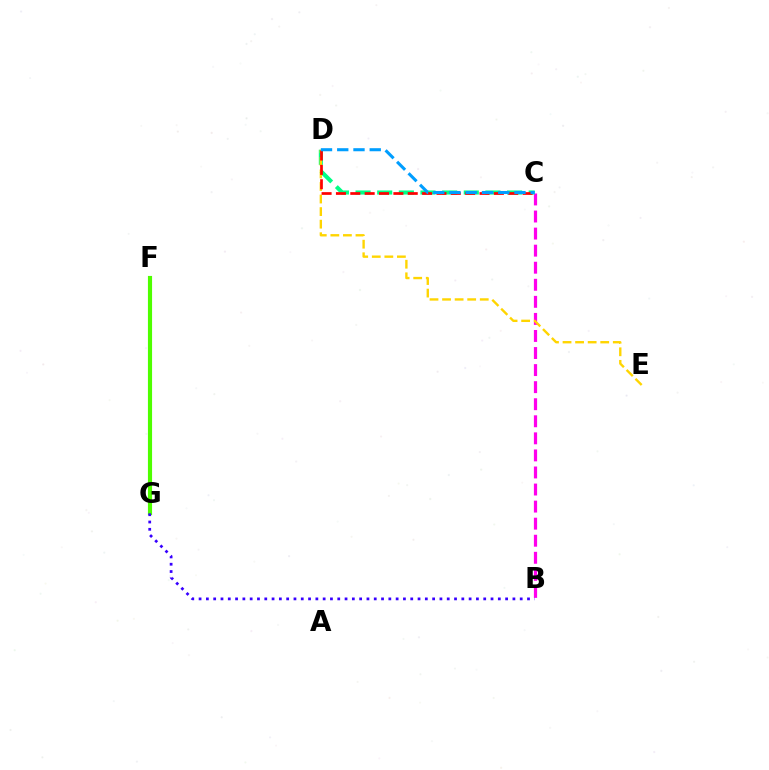{('B', 'C'): [{'color': '#ff00ed', 'line_style': 'dashed', 'thickness': 2.32}], ('F', 'G'): [{'color': '#4fff00', 'line_style': 'solid', 'thickness': 2.98}], ('C', 'D'): [{'color': '#00ff86', 'line_style': 'dashed', 'thickness': 2.94}, {'color': '#ff0000', 'line_style': 'dashed', 'thickness': 1.95}, {'color': '#009eff', 'line_style': 'dashed', 'thickness': 2.21}], ('D', 'E'): [{'color': '#ffd500', 'line_style': 'dashed', 'thickness': 1.71}], ('B', 'G'): [{'color': '#3700ff', 'line_style': 'dotted', 'thickness': 1.98}]}